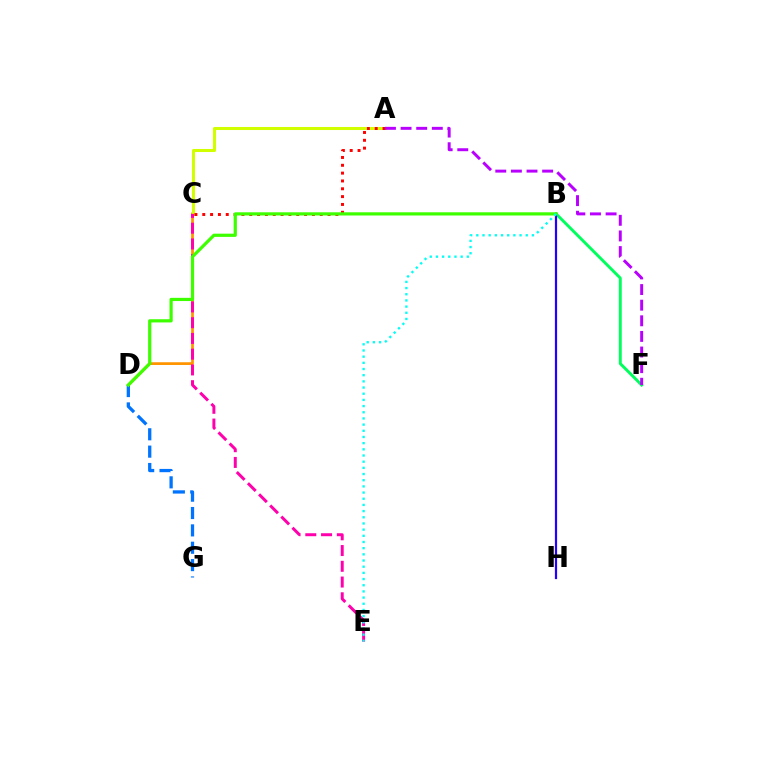{('C', 'D'): [{'color': '#ff9400', 'line_style': 'solid', 'thickness': 1.97}], ('A', 'C'): [{'color': '#d1ff00', 'line_style': 'solid', 'thickness': 2.2}, {'color': '#ff0000', 'line_style': 'dotted', 'thickness': 2.13}], ('B', 'F'): [{'color': '#00ff5c', 'line_style': 'solid', 'thickness': 2.11}], ('D', 'G'): [{'color': '#0074ff', 'line_style': 'dashed', 'thickness': 2.36}], ('B', 'H'): [{'color': '#2500ff', 'line_style': 'solid', 'thickness': 1.59}], ('C', 'E'): [{'color': '#ff00ac', 'line_style': 'dashed', 'thickness': 2.14}], ('B', 'D'): [{'color': '#3dff00', 'line_style': 'solid', 'thickness': 2.31}], ('A', 'F'): [{'color': '#b900ff', 'line_style': 'dashed', 'thickness': 2.12}], ('B', 'E'): [{'color': '#00fff6', 'line_style': 'dotted', 'thickness': 1.68}]}